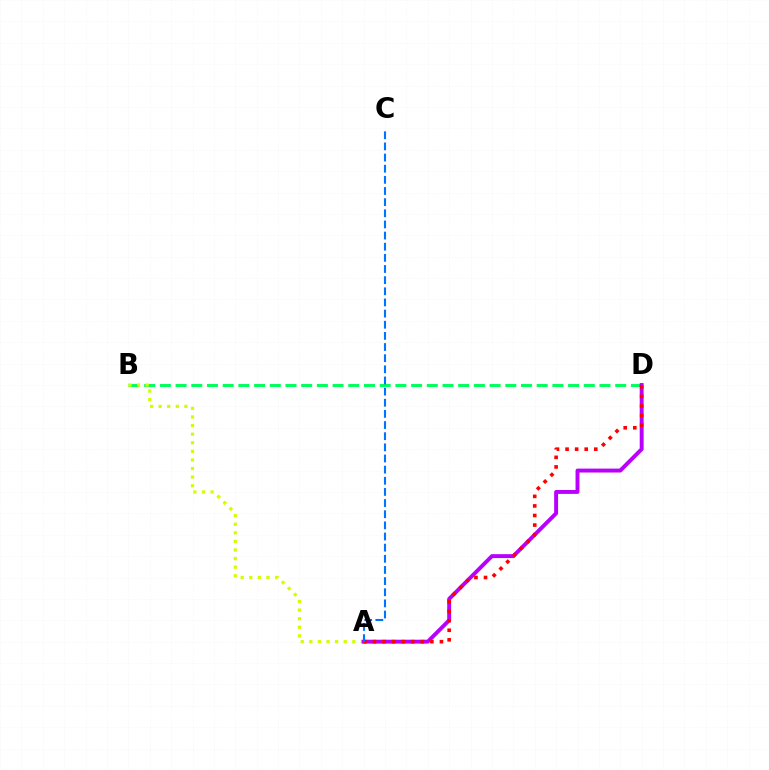{('B', 'D'): [{'color': '#00ff5c', 'line_style': 'dashed', 'thickness': 2.13}], ('A', 'B'): [{'color': '#d1ff00', 'line_style': 'dotted', 'thickness': 2.33}], ('A', 'D'): [{'color': '#b900ff', 'line_style': 'solid', 'thickness': 2.82}, {'color': '#ff0000', 'line_style': 'dotted', 'thickness': 2.6}], ('A', 'C'): [{'color': '#0074ff', 'line_style': 'dashed', 'thickness': 1.51}]}